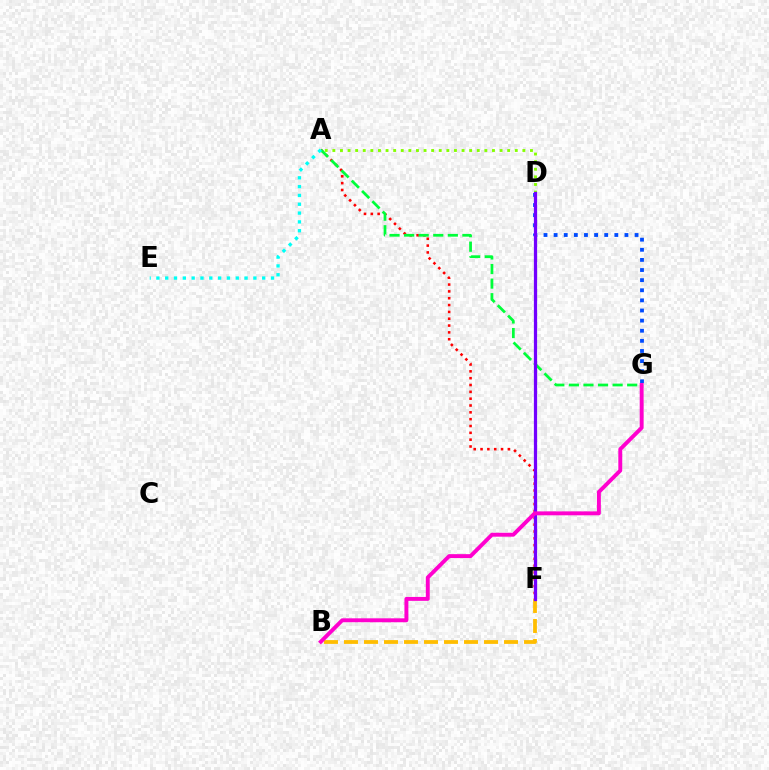{('D', 'G'): [{'color': '#004bff', 'line_style': 'dotted', 'thickness': 2.75}], ('A', 'F'): [{'color': '#ff0000', 'line_style': 'dotted', 'thickness': 1.86}], ('B', 'F'): [{'color': '#ffbd00', 'line_style': 'dashed', 'thickness': 2.72}], ('A', 'D'): [{'color': '#84ff00', 'line_style': 'dotted', 'thickness': 2.07}], ('A', 'G'): [{'color': '#00ff39', 'line_style': 'dashed', 'thickness': 1.98}], ('D', 'F'): [{'color': '#7200ff', 'line_style': 'solid', 'thickness': 2.33}], ('B', 'G'): [{'color': '#ff00cf', 'line_style': 'solid', 'thickness': 2.82}], ('A', 'E'): [{'color': '#00fff6', 'line_style': 'dotted', 'thickness': 2.4}]}